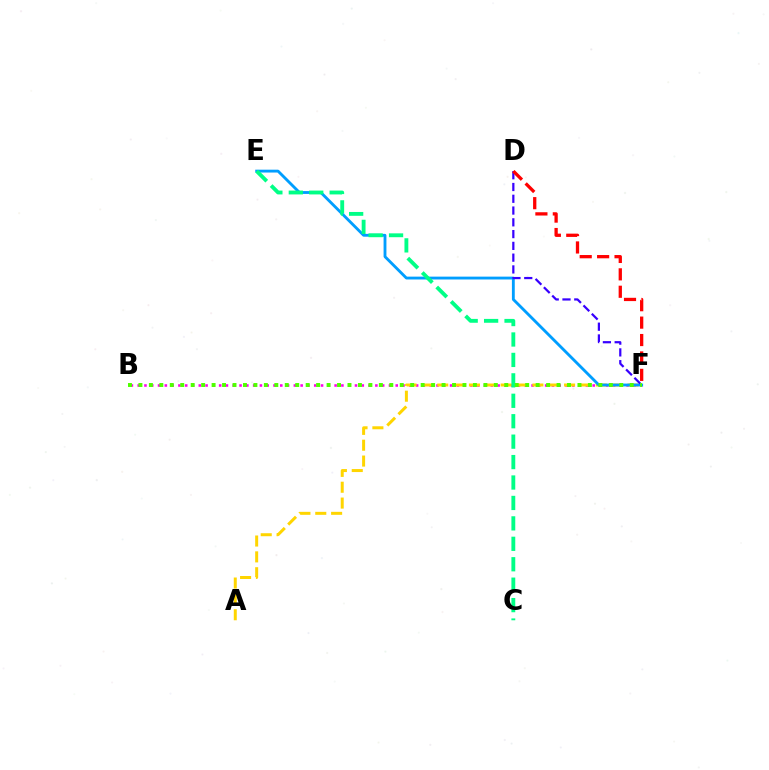{('B', 'F'): [{'color': '#ff00ed', 'line_style': 'dotted', 'thickness': 1.85}, {'color': '#4fff00', 'line_style': 'dotted', 'thickness': 2.84}], ('A', 'F'): [{'color': '#ffd500', 'line_style': 'dashed', 'thickness': 2.15}], ('E', 'F'): [{'color': '#009eff', 'line_style': 'solid', 'thickness': 2.05}], ('D', 'F'): [{'color': '#3700ff', 'line_style': 'dashed', 'thickness': 1.6}, {'color': '#ff0000', 'line_style': 'dashed', 'thickness': 2.37}], ('C', 'E'): [{'color': '#00ff86', 'line_style': 'dashed', 'thickness': 2.78}]}